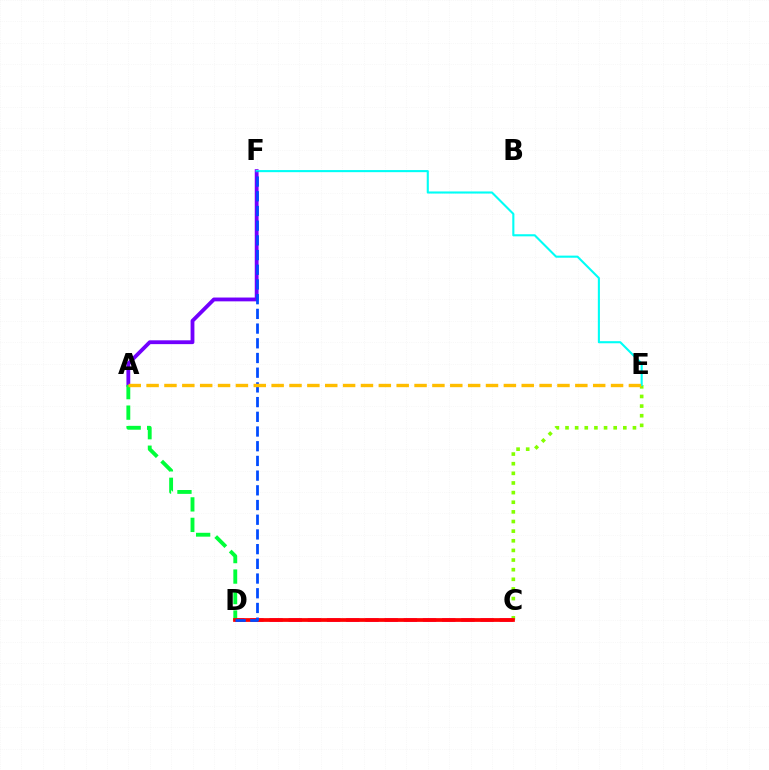{('C', 'E'): [{'color': '#84ff00', 'line_style': 'dotted', 'thickness': 2.62}], ('A', 'F'): [{'color': '#7200ff', 'line_style': 'solid', 'thickness': 2.75}], ('C', 'D'): [{'color': '#ff00cf', 'line_style': 'dashed', 'thickness': 2.61}, {'color': '#ff0000', 'line_style': 'solid', 'thickness': 2.69}], ('A', 'D'): [{'color': '#00ff39', 'line_style': 'dashed', 'thickness': 2.78}], ('E', 'F'): [{'color': '#00fff6', 'line_style': 'solid', 'thickness': 1.52}], ('D', 'F'): [{'color': '#004bff', 'line_style': 'dashed', 'thickness': 2.0}], ('A', 'E'): [{'color': '#ffbd00', 'line_style': 'dashed', 'thickness': 2.43}]}